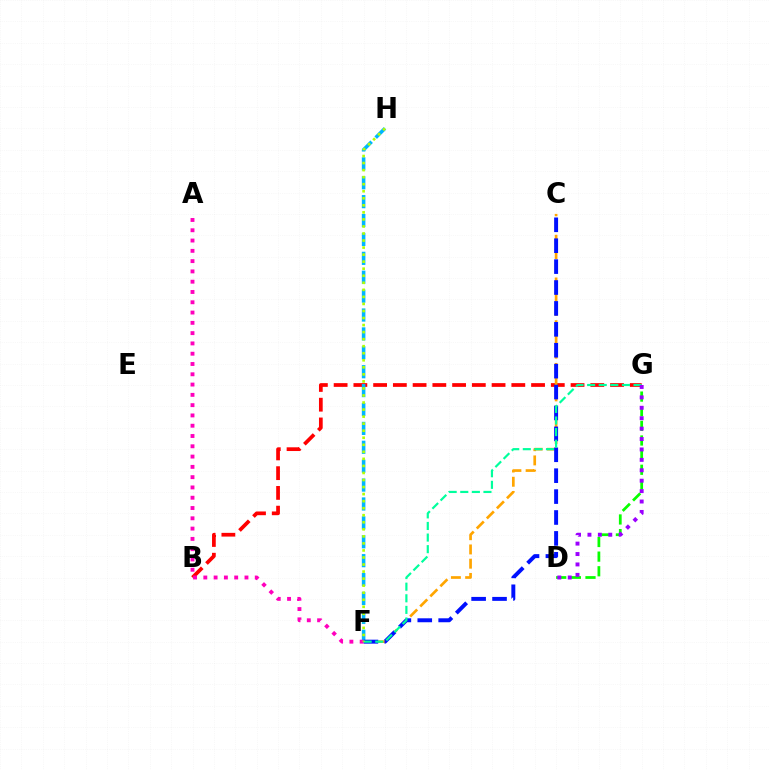{('D', 'G'): [{'color': '#08ff00', 'line_style': 'dashed', 'thickness': 1.99}, {'color': '#9b00ff', 'line_style': 'dotted', 'thickness': 2.83}], ('B', 'G'): [{'color': '#ff0000', 'line_style': 'dashed', 'thickness': 2.68}], ('C', 'F'): [{'color': '#ffa500', 'line_style': 'dashed', 'thickness': 1.93}, {'color': '#0010ff', 'line_style': 'dashed', 'thickness': 2.84}], ('F', 'H'): [{'color': '#00b5ff', 'line_style': 'dashed', 'thickness': 2.57}, {'color': '#b3ff00', 'line_style': 'dotted', 'thickness': 1.91}], ('A', 'F'): [{'color': '#ff00bd', 'line_style': 'dotted', 'thickness': 2.8}], ('F', 'G'): [{'color': '#00ff9d', 'line_style': 'dashed', 'thickness': 1.58}]}